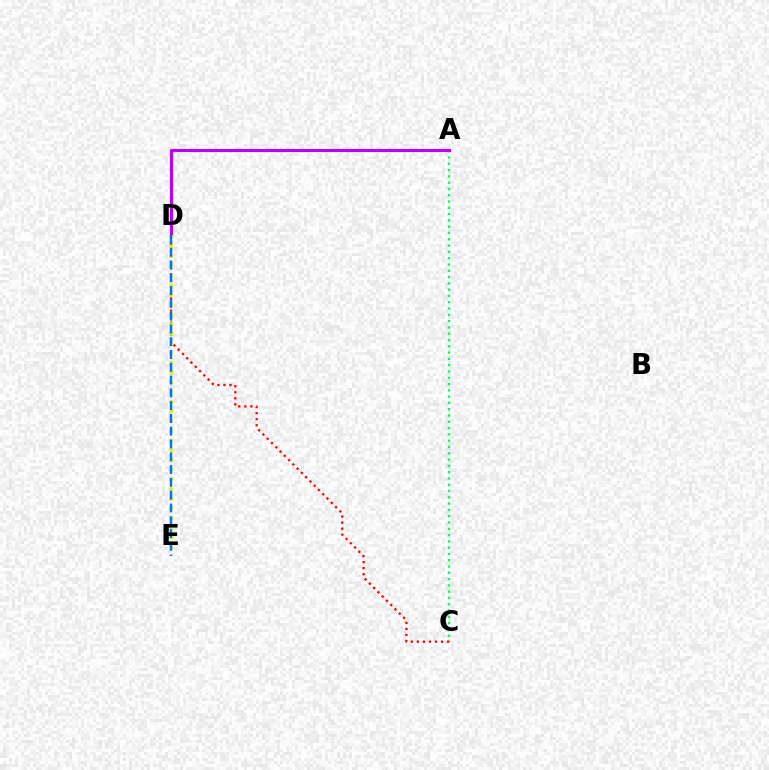{('A', 'C'): [{'color': '#00ff5c', 'line_style': 'dotted', 'thickness': 1.71}], ('A', 'D'): [{'color': '#b900ff', 'line_style': 'solid', 'thickness': 2.25}], ('C', 'D'): [{'color': '#ff0000', 'line_style': 'dotted', 'thickness': 1.64}], ('D', 'E'): [{'color': '#d1ff00', 'line_style': 'dotted', 'thickness': 2.64}, {'color': '#0074ff', 'line_style': 'dashed', 'thickness': 1.74}]}